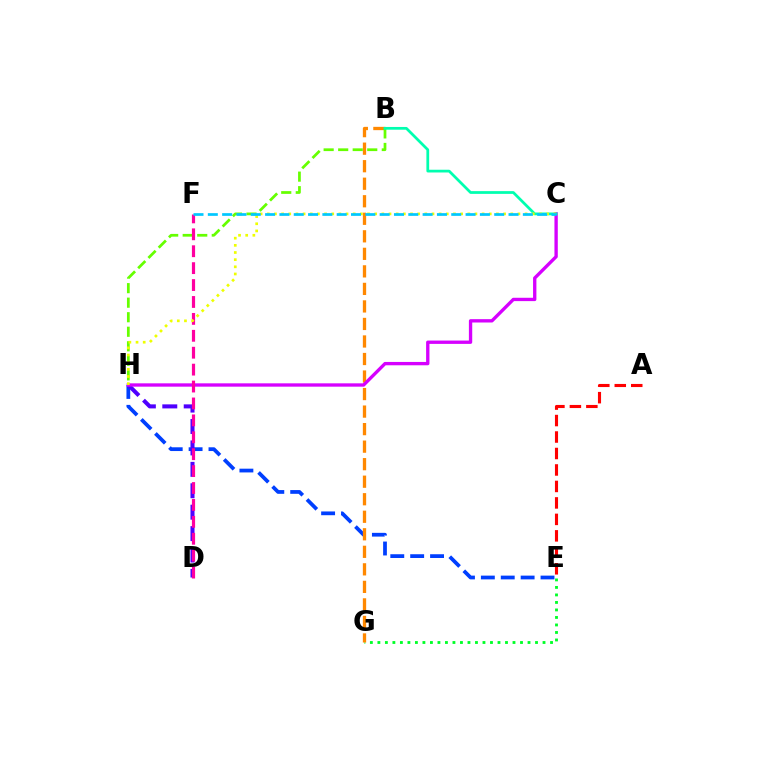{('A', 'E'): [{'color': '#ff0000', 'line_style': 'dashed', 'thickness': 2.24}], ('E', 'G'): [{'color': '#00ff27', 'line_style': 'dotted', 'thickness': 2.04}], ('E', 'H'): [{'color': '#003fff', 'line_style': 'dashed', 'thickness': 2.7}], ('B', 'G'): [{'color': '#ff8800', 'line_style': 'dashed', 'thickness': 2.38}], ('B', 'H'): [{'color': '#66ff00', 'line_style': 'dashed', 'thickness': 1.97}], ('D', 'H'): [{'color': '#4f00ff', 'line_style': 'dashed', 'thickness': 2.91}], ('C', 'H'): [{'color': '#d600ff', 'line_style': 'solid', 'thickness': 2.4}, {'color': '#eeff00', 'line_style': 'dotted', 'thickness': 1.95}], ('B', 'C'): [{'color': '#00ffaf', 'line_style': 'solid', 'thickness': 1.98}], ('D', 'F'): [{'color': '#ff00a0', 'line_style': 'dashed', 'thickness': 2.3}], ('C', 'F'): [{'color': '#00c7ff', 'line_style': 'dashed', 'thickness': 1.95}]}